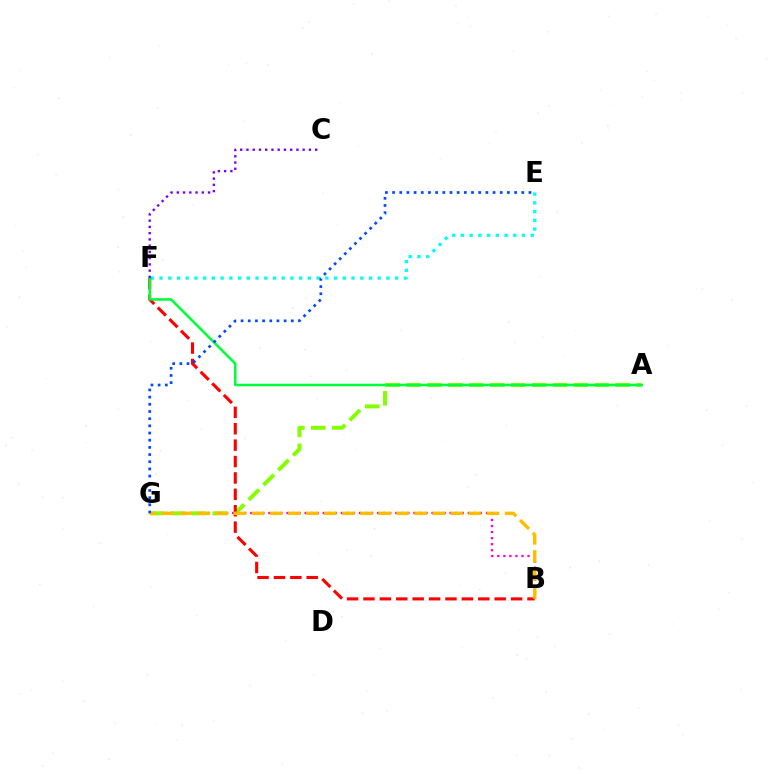{('B', 'G'): [{'color': '#ff00cf', 'line_style': 'dotted', 'thickness': 1.64}, {'color': '#ffbd00', 'line_style': 'dashed', 'thickness': 2.46}], ('A', 'G'): [{'color': '#84ff00', 'line_style': 'dashed', 'thickness': 2.84}], ('E', 'F'): [{'color': '#00fff6', 'line_style': 'dotted', 'thickness': 2.37}], ('B', 'F'): [{'color': '#ff0000', 'line_style': 'dashed', 'thickness': 2.23}], ('A', 'F'): [{'color': '#00ff39', 'line_style': 'solid', 'thickness': 1.83}], ('C', 'F'): [{'color': '#7200ff', 'line_style': 'dotted', 'thickness': 1.7}], ('E', 'G'): [{'color': '#004bff', 'line_style': 'dotted', 'thickness': 1.95}]}